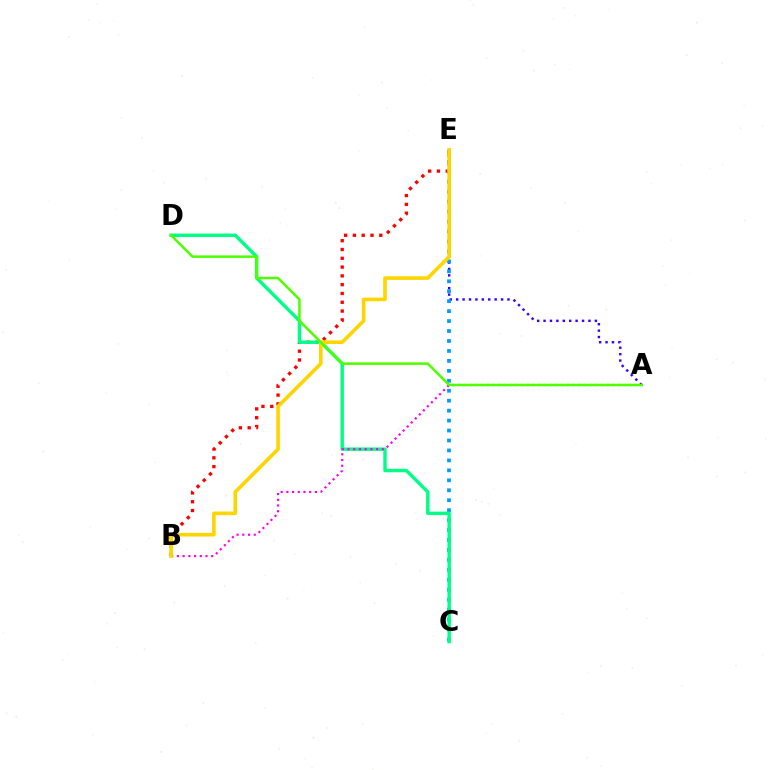{('B', 'E'): [{'color': '#ff0000', 'line_style': 'dotted', 'thickness': 2.39}, {'color': '#ffd500', 'line_style': 'solid', 'thickness': 2.61}], ('A', 'E'): [{'color': '#3700ff', 'line_style': 'dotted', 'thickness': 1.74}], ('C', 'E'): [{'color': '#009eff', 'line_style': 'dotted', 'thickness': 2.7}], ('C', 'D'): [{'color': '#00ff86', 'line_style': 'solid', 'thickness': 2.45}], ('A', 'B'): [{'color': '#ff00ed', 'line_style': 'dotted', 'thickness': 1.55}], ('A', 'D'): [{'color': '#4fff00', 'line_style': 'solid', 'thickness': 1.81}]}